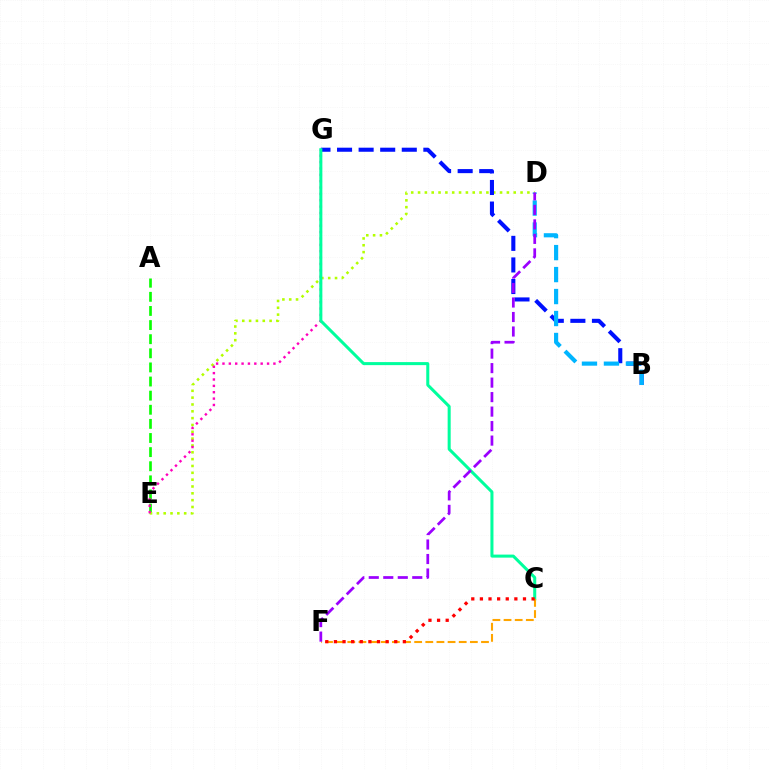{('A', 'E'): [{'color': '#08ff00', 'line_style': 'dashed', 'thickness': 1.92}], ('D', 'E'): [{'color': '#b3ff00', 'line_style': 'dotted', 'thickness': 1.86}], ('B', 'G'): [{'color': '#0010ff', 'line_style': 'dashed', 'thickness': 2.93}], ('E', 'G'): [{'color': '#ff00bd', 'line_style': 'dotted', 'thickness': 1.73}], ('C', 'G'): [{'color': '#00ff9d', 'line_style': 'solid', 'thickness': 2.18}], ('C', 'F'): [{'color': '#ffa500', 'line_style': 'dashed', 'thickness': 1.51}, {'color': '#ff0000', 'line_style': 'dotted', 'thickness': 2.34}], ('B', 'D'): [{'color': '#00b5ff', 'line_style': 'dashed', 'thickness': 2.99}], ('D', 'F'): [{'color': '#9b00ff', 'line_style': 'dashed', 'thickness': 1.97}]}